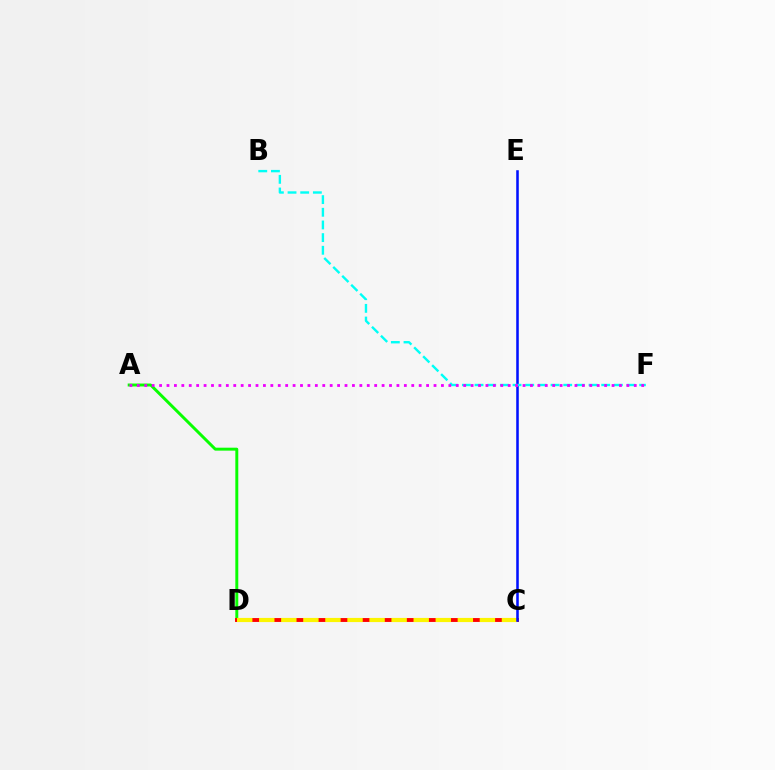{('A', 'D'): [{'color': '#08ff00', 'line_style': 'solid', 'thickness': 2.12}], ('C', 'D'): [{'color': '#ff0000', 'line_style': 'solid', 'thickness': 2.79}, {'color': '#fcf500', 'line_style': 'dashed', 'thickness': 3.0}], ('C', 'E'): [{'color': '#0010ff', 'line_style': 'solid', 'thickness': 1.84}], ('B', 'F'): [{'color': '#00fff6', 'line_style': 'dashed', 'thickness': 1.72}], ('A', 'F'): [{'color': '#ee00ff', 'line_style': 'dotted', 'thickness': 2.02}]}